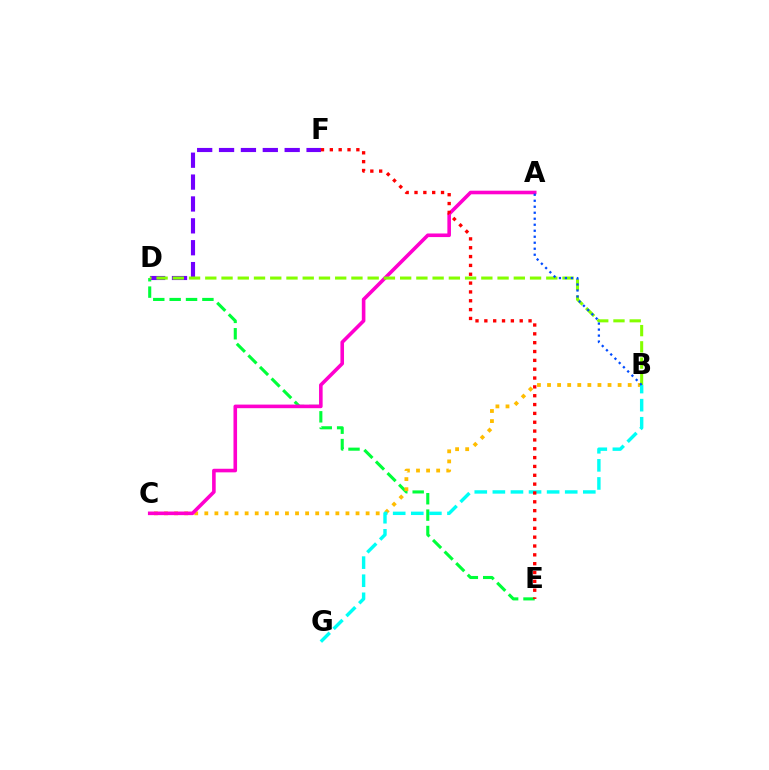{('D', 'E'): [{'color': '#00ff39', 'line_style': 'dashed', 'thickness': 2.23}], ('D', 'F'): [{'color': '#7200ff', 'line_style': 'dashed', 'thickness': 2.97}], ('B', 'C'): [{'color': '#ffbd00', 'line_style': 'dotted', 'thickness': 2.74}], ('A', 'C'): [{'color': '#ff00cf', 'line_style': 'solid', 'thickness': 2.59}], ('B', 'D'): [{'color': '#84ff00', 'line_style': 'dashed', 'thickness': 2.21}], ('B', 'G'): [{'color': '#00fff6', 'line_style': 'dashed', 'thickness': 2.46}], ('E', 'F'): [{'color': '#ff0000', 'line_style': 'dotted', 'thickness': 2.4}], ('A', 'B'): [{'color': '#004bff', 'line_style': 'dotted', 'thickness': 1.63}]}